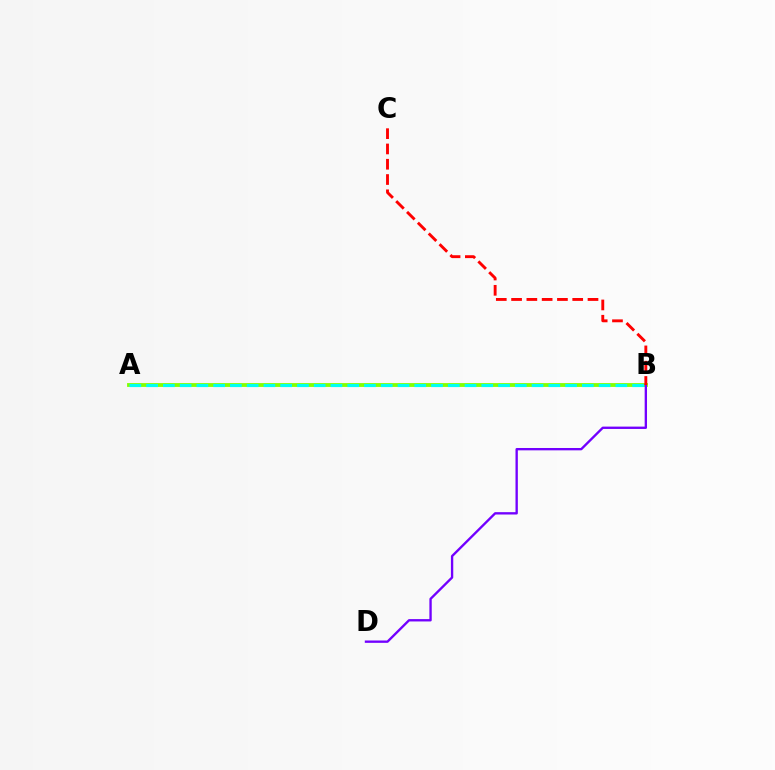{('A', 'B'): [{'color': '#84ff00', 'line_style': 'solid', 'thickness': 2.76}, {'color': '#00fff6', 'line_style': 'dashed', 'thickness': 2.28}], ('B', 'D'): [{'color': '#7200ff', 'line_style': 'solid', 'thickness': 1.69}], ('B', 'C'): [{'color': '#ff0000', 'line_style': 'dashed', 'thickness': 2.08}]}